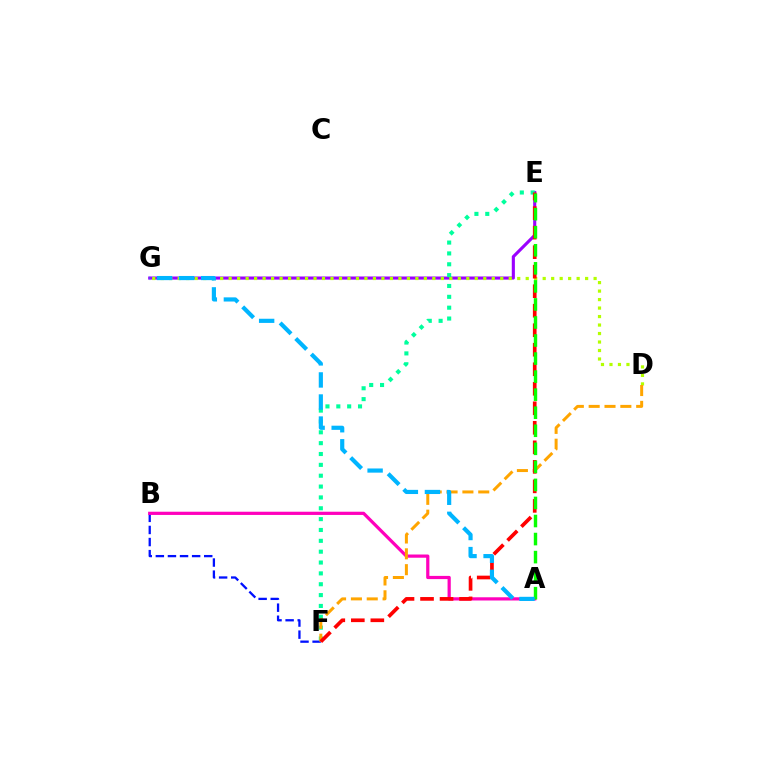{('B', 'F'): [{'color': '#0010ff', 'line_style': 'dashed', 'thickness': 1.64}], ('A', 'B'): [{'color': '#ff00bd', 'line_style': 'solid', 'thickness': 2.31}], ('E', 'G'): [{'color': '#9b00ff', 'line_style': 'solid', 'thickness': 2.24}], ('D', 'G'): [{'color': '#b3ff00', 'line_style': 'dotted', 'thickness': 2.31}], ('E', 'F'): [{'color': '#00ff9d', 'line_style': 'dotted', 'thickness': 2.95}, {'color': '#ff0000', 'line_style': 'dashed', 'thickness': 2.65}], ('D', 'F'): [{'color': '#ffa500', 'line_style': 'dashed', 'thickness': 2.15}], ('A', 'E'): [{'color': '#08ff00', 'line_style': 'dashed', 'thickness': 2.45}], ('A', 'G'): [{'color': '#00b5ff', 'line_style': 'dashed', 'thickness': 3.0}]}